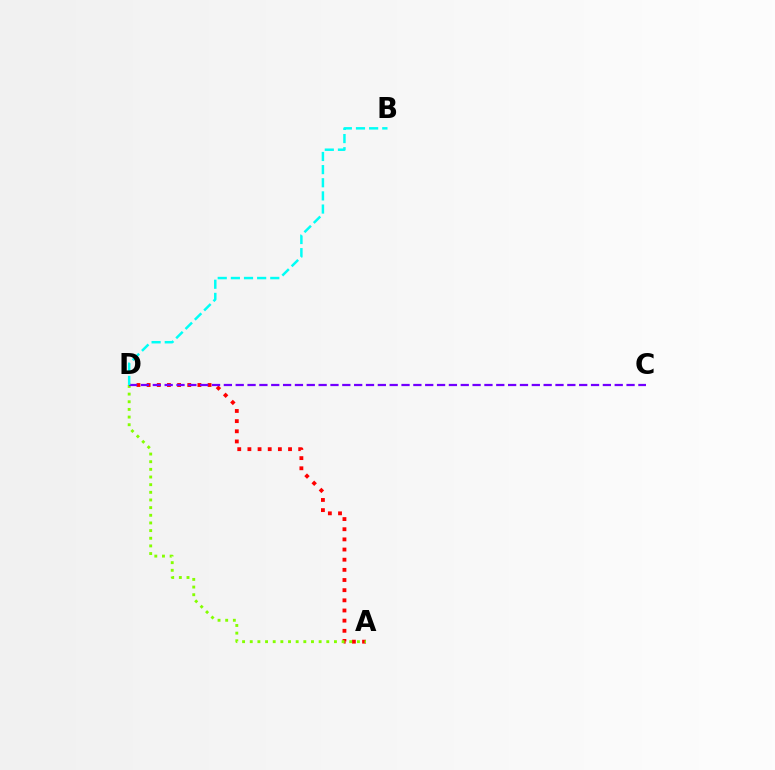{('A', 'D'): [{'color': '#ff0000', 'line_style': 'dotted', 'thickness': 2.76}, {'color': '#84ff00', 'line_style': 'dotted', 'thickness': 2.08}], ('C', 'D'): [{'color': '#7200ff', 'line_style': 'dashed', 'thickness': 1.61}], ('B', 'D'): [{'color': '#00fff6', 'line_style': 'dashed', 'thickness': 1.79}]}